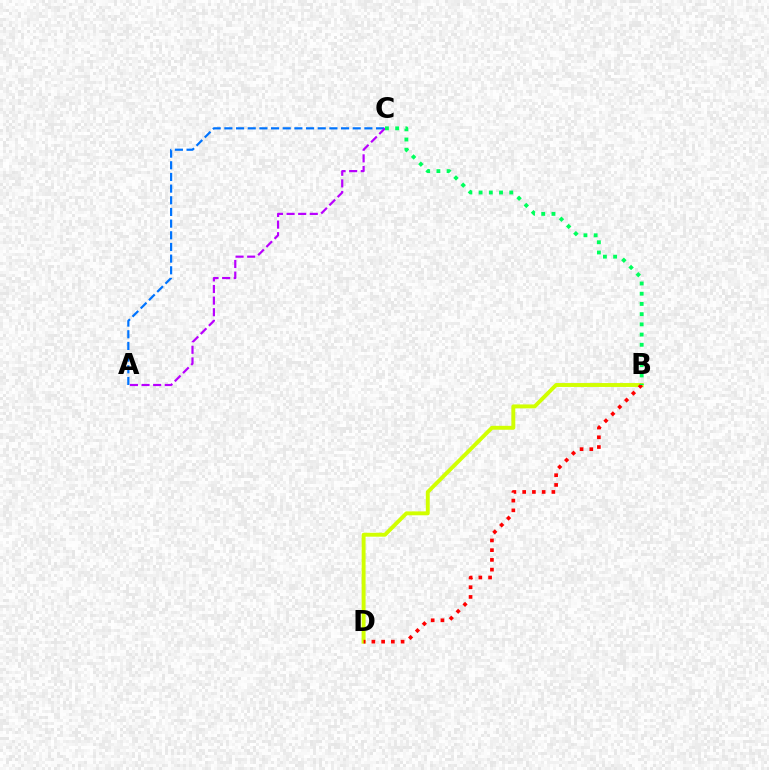{('B', 'D'): [{'color': '#d1ff00', 'line_style': 'solid', 'thickness': 2.81}, {'color': '#ff0000', 'line_style': 'dotted', 'thickness': 2.65}], ('A', 'C'): [{'color': '#0074ff', 'line_style': 'dashed', 'thickness': 1.59}, {'color': '#b900ff', 'line_style': 'dashed', 'thickness': 1.58}], ('B', 'C'): [{'color': '#00ff5c', 'line_style': 'dotted', 'thickness': 2.78}]}